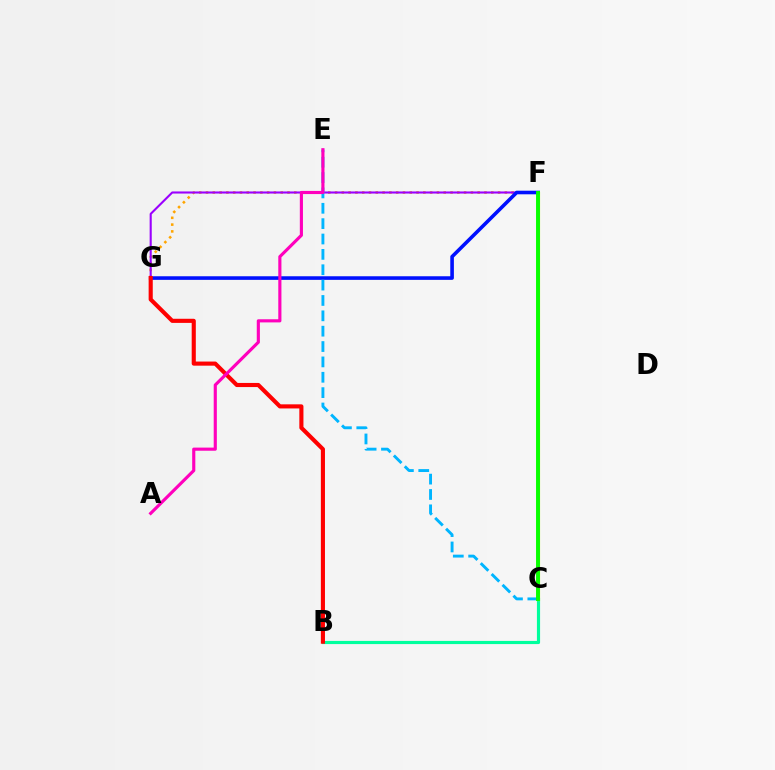{('F', 'G'): [{'color': '#ffa500', 'line_style': 'dotted', 'thickness': 1.85}, {'color': '#9b00ff', 'line_style': 'solid', 'thickness': 1.51}, {'color': '#0010ff', 'line_style': 'solid', 'thickness': 2.59}], ('B', 'C'): [{'color': '#00ff9d', 'line_style': 'solid', 'thickness': 2.27}], ('C', 'F'): [{'color': '#b3ff00', 'line_style': 'solid', 'thickness': 2.27}, {'color': '#08ff00', 'line_style': 'solid', 'thickness': 2.82}], ('C', 'E'): [{'color': '#00b5ff', 'line_style': 'dashed', 'thickness': 2.09}], ('B', 'G'): [{'color': '#ff0000', 'line_style': 'solid', 'thickness': 2.96}], ('A', 'E'): [{'color': '#ff00bd', 'line_style': 'solid', 'thickness': 2.26}]}